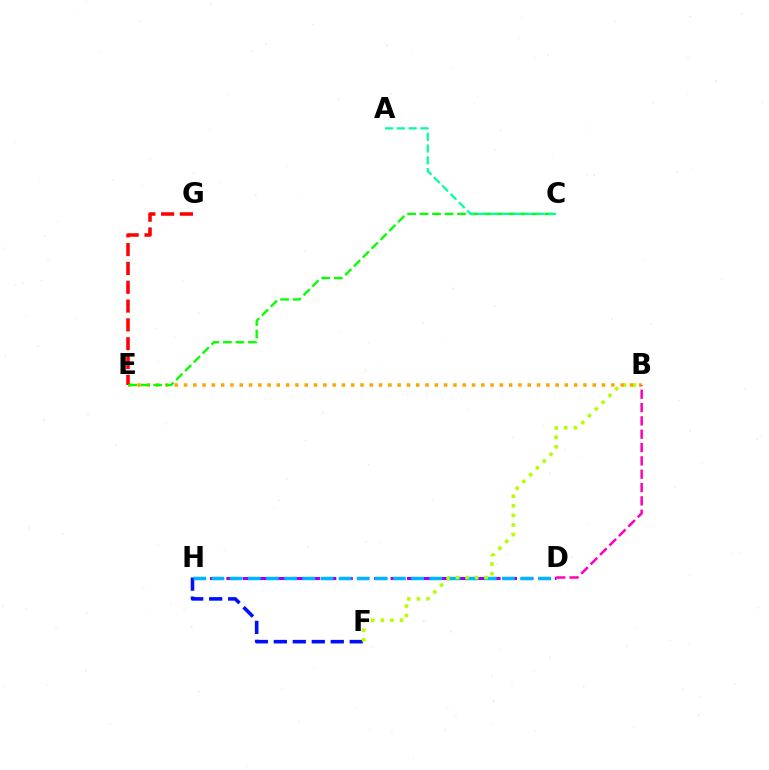{('D', 'H'): [{'color': '#9b00ff', 'line_style': 'dashed', 'thickness': 2.23}, {'color': '#00b5ff', 'line_style': 'dashed', 'thickness': 2.47}], ('F', 'H'): [{'color': '#0010ff', 'line_style': 'dashed', 'thickness': 2.58}], ('B', 'F'): [{'color': '#b3ff00', 'line_style': 'dotted', 'thickness': 2.6}], ('B', 'E'): [{'color': '#ffa500', 'line_style': 'dotted', 'thickness': 2.52}], ('B', 'D'): [{'color': '#ff00bd', 'line_style': 'dashed', 'thickness': 1.81}], ('E', 'G'): [{'color': '#ff0000', 'line_style': 'dashed', 'thickness': 2.56}], ('C', 'E'): [{'color': '#08ff00', 'line_style': 'dashed', 'thickness': 1.7}], ('A', 'C'): [{'color': '#00ff9d', 'line_style': 'dashed', 'thickness': 1.6}]}